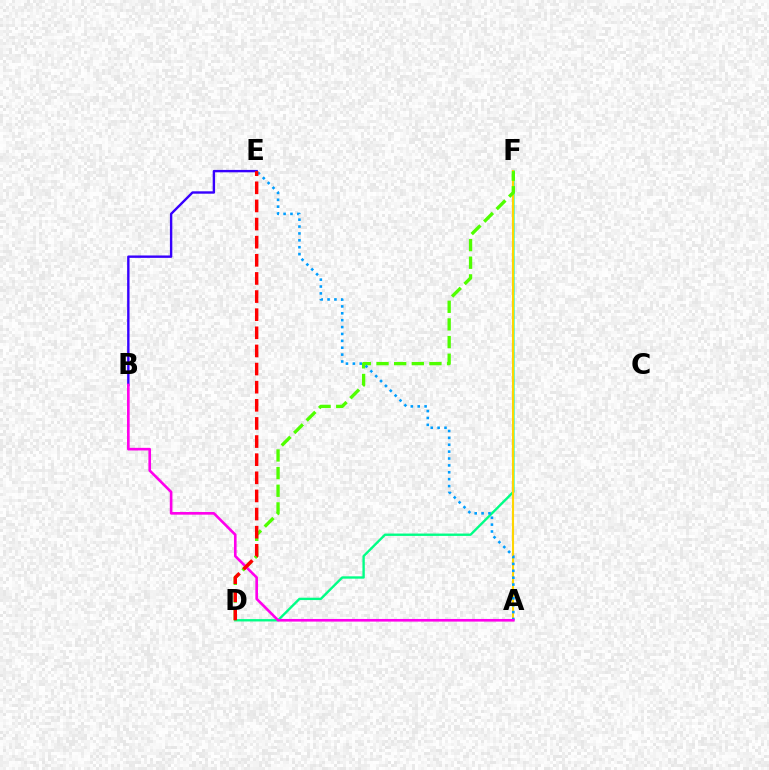{('D', 'F'): [{'color': '#00ff86', 'line_style': 'solid', 'thickness': 1.7}, {'color': '#4fff00', 'line_style': 'dashed', 'thickness': 2.4}], ('A', 'F'): [{'color': '#ffd500', 'line_style': 'solid', 'thickness': 1.52}], ('B', 'E'): [{'color': '#3700ff', 'line_style': 'solid', 'thickness': 1.72}], ('A', 'E'): [{'color': '#009eff', 'line_style': 'dotted', 'thickness': 1.87}], ('A', 'B'): [{'color': '#ff00ed', 'line_style': 'solid', 'thickness': 1.9}], ('D', 'E'): [{'color': '#ff0000', 'line_style': 'dashed', 'thickness': 2.46}]}